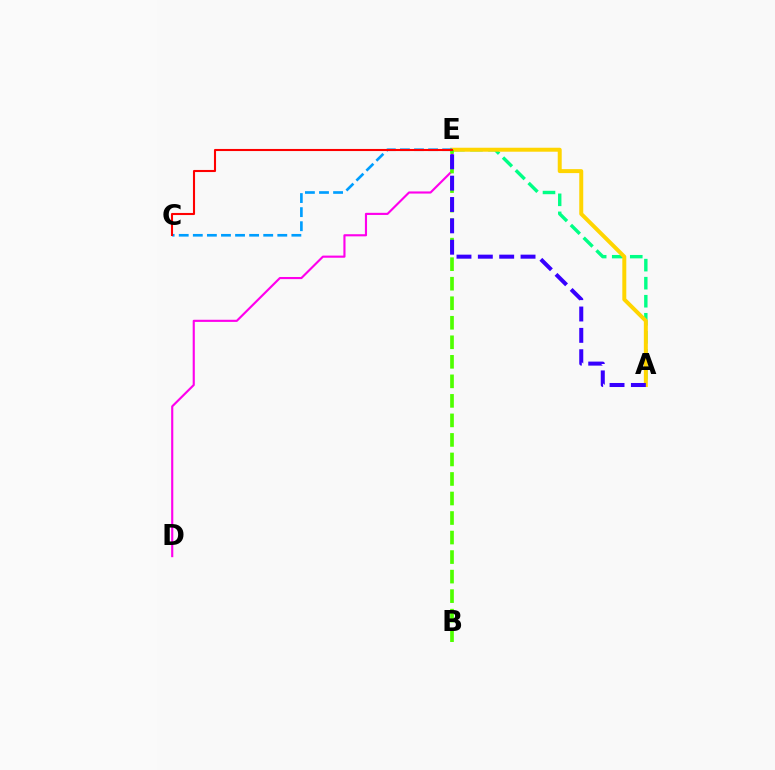{('A', 'E'): [{'color': '#00ff86', 'line_style': 'dashed', 'thickness': 2.45}, {'color': '#ffd500', 'line_style': 'solid', 'thickness': 2.86}, {'color': '#3700ff', 'line_style': 'dashed', 'thickness': 2.9}], ('D', 'E'): [{'color': '#ff00ed', 'line_style': 'solid', 'thickness': 1.54}], ('B', 'E'): [{'color': '#4fff00', 'line_style': 'dashed', 'thickness': 2.65}], ('C', 'E'): [{'color': '#009eff', 'line_style': 'dashed', 'thickness': 1.91}, {'color': '#ff0000', 'line_style': 'solid', 'thickness': 1.51}]}